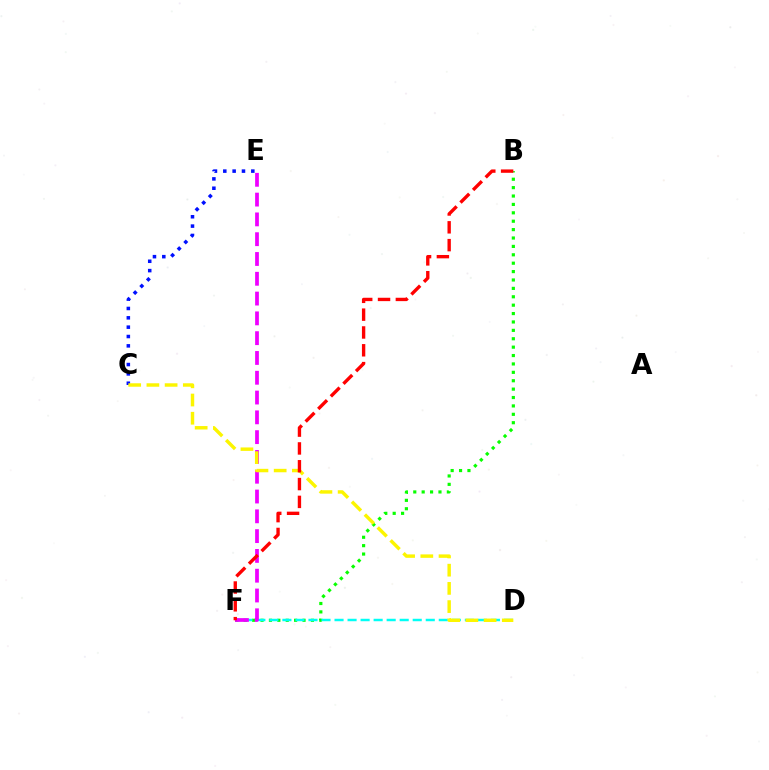{('C', 'E'): [{'color': '#0010ff', 'line_style': 'dotted', 'thickness': 2.54}], ('B', 'F'): [{'color': '#08ff00', 'line_style': 'dotted', 'thickness': 2.28}, {'color': '#ff0000', 'line_style': 'dashed', 'thickness': 2.42}], ('D', 'F'): [{'color': '#00fff6', 'line_style': 'dashed', 'thickness': 1.77}], ('E', 'F'): [{'color': '#ee00ff', 'line_style': 'dashed', 'thickness': 2.69}], ('C', 'D'): [{'color': '#fcf500', 'line_style': 'dashed', 'thickness': 2.47}]}